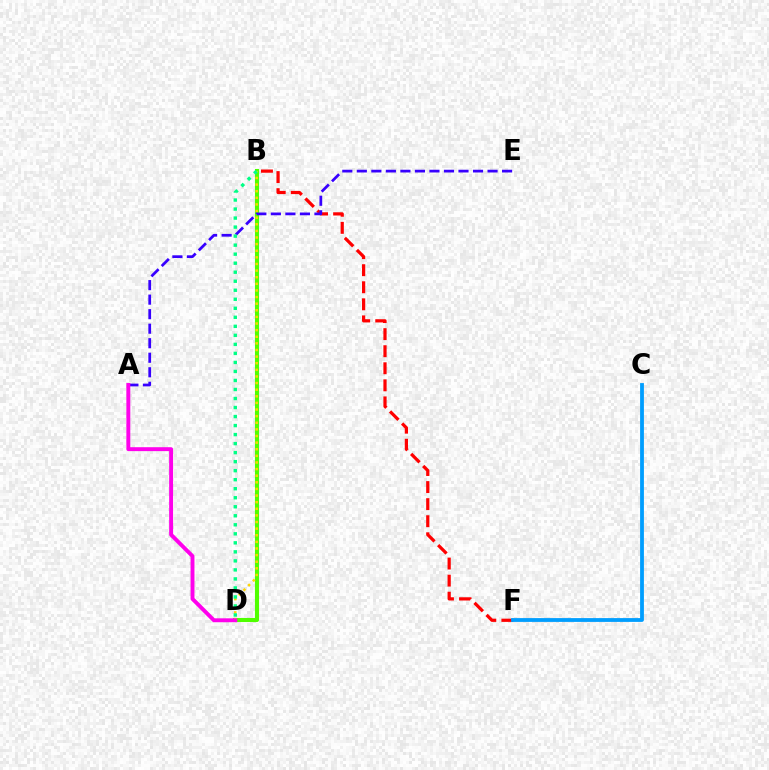{('B', 'D'): [{'color': '#4fff00', 'line_style': 'solid', 'thickness': 2.95}, {'color': '#ffd500', 'line_style': 'dotted', 'thickness': 1.8}, {'color': '#00ff86', 'line_style': 'dotted', 'thickness': 2.45}], ('B', 'F'): [{'color': '#ff0000', 'line_style': 'dashed', 'thickness': 2.32}], ('C', 'F'): [{'color': '#009eff', 'line_style': 'solid', 'thickness': 2.74}], ('A', 'E'): [{'color': '#3700ff', 'line_style': 'dashed', 'thickness': 1.97}], ('A', 'D'): [{'color': '#ff00ed', 'line_style': 'solid', 'thickness': 2.82}]}